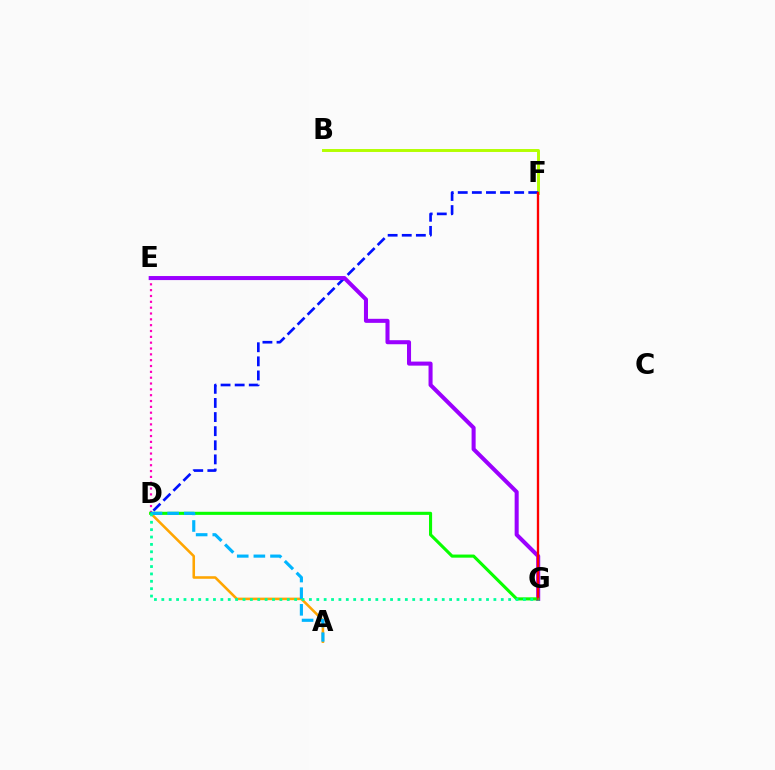{('A', 'D'): [{'color': '#ffa500', 'line_style': 'solid', 'thickness': 1.85}, {'color': '#00b5ff', 'line_style': 'dashed', 'thickness': 2.26}], ('B', 'F'): [{'color': '#b3ff00', 'line_style': 'solid', 'thickness': 2.11}], ('D', 'E'): [{'color': '#ff00bd', 'line_style': 'dotted', 'thickness': 1.59}], ('D', 'F'): [{'color': '#0010ff', 'line_style': 'dashed', 'thickness': 1.92}], ('E', 'G'): [{'color': '#9b00ff', 'line_style': 'solid', 'thickness': 2.91}], ('D', 'G'): [{'color': '#08ff00', 'line_style': 'solid', 'thickness': 2.23}, {'color': '#00ff9d', 'line_style': 'dotted', 'thickness': 2.0}], ('F', 'G'): [{'color': '#ff0000', 'line_style': 'solid', 'thickness': 1.68}]}